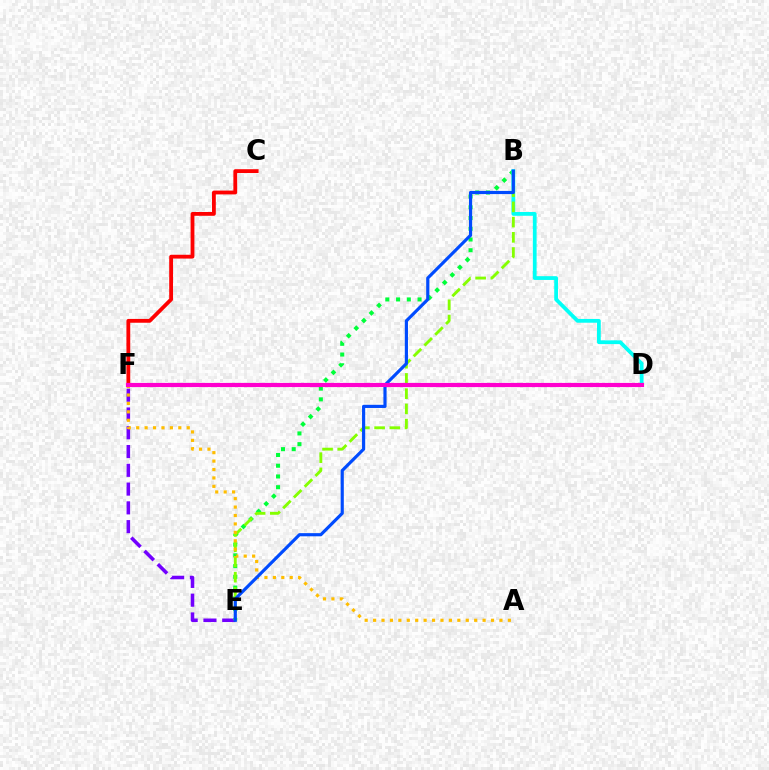{('E', 'F'): [{'color': '#7200ff', 'line_style': 'dashed', 'thickness': 2.55}], ('B', 'E'): [{'color': '#00ff39', 'line_style': 'dotted', 'thickness': 2.92}, {'color': '#84ff00', 'line_style': 'dashed', 'thickness': 2.07}, {'color': '#004bff', 'line_style': 'solid', 'thickness': 2.28}], ('B', 'D'): [{'color': '#00fff6', 'line_style': 'solid', 'thickness': 2.71}], ('C', 'F'): [{'color': '#ff0000', 'line_style': 'solid', 'thickness': 2.75}], ('A', 'F'): [{'color': '#ffbd00', 'line_style': 'dotted', 'thickness': 2.29}], ('D', 'F'): [{'color': '#ff00cf', 'line_style': 'solid', 'thickness': 2.99}]}